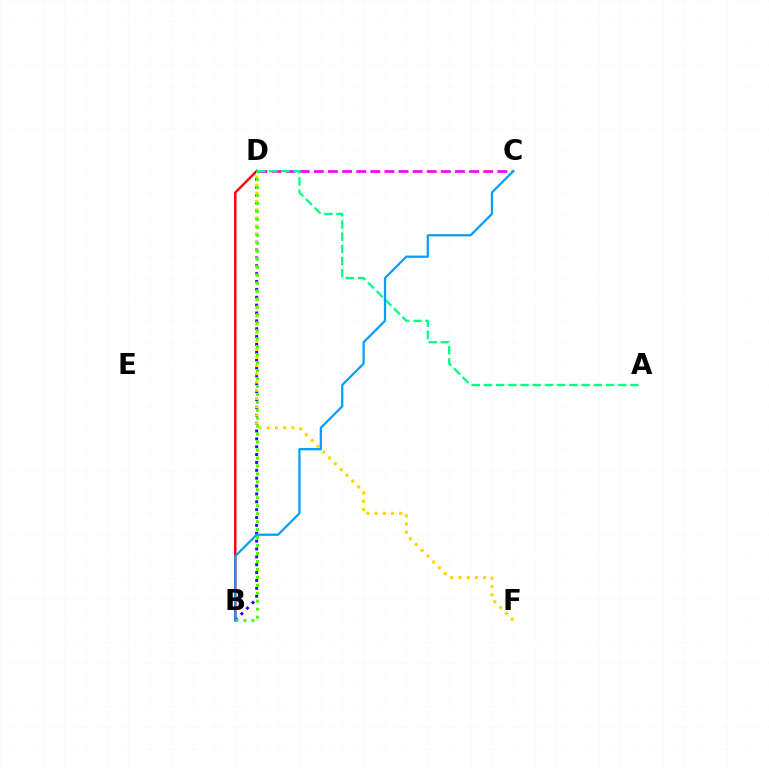{('B', 'D'): [{'color': '#ff0000', 'line_style': 'solid', 'thickness': 1.75}, {'color': '#3700ff', 'line_style': 'dotted', 'thickness': 2.14}, {'color': '#4fff00', 'line_style': 'dotted', 'thickness': 2.16}], ('D', 'F'): [{'color': '#ffd500', 'line_style': 'dotted', 'thickness': 2.23}], ('C', 'D'): [{'color': '#ff00ed', 'line_style': 'dashed', 'thickness': 1.92}], ('A', 'D'): [{'color': '#00ff86', 'line_style': 'dashed', 'thickness': 1.66}], ('B', 'C'): [{'color': '#009eff', 'line_style': 'solid', 'thickness': 1.61}]}